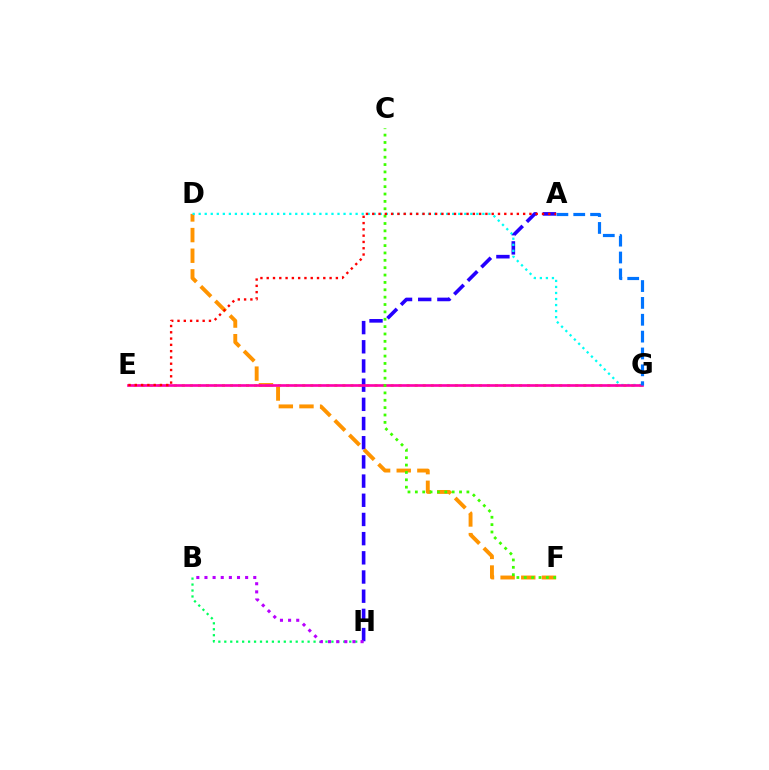{('B', 'H'): [{'color': '#00ff5c', 'line_style': 'dotted', 'thickness': 1.62}, {'color': '#b900ff', 'line_style': 'dotted', 'thickness': 2.21}], ('A', 'H'): [{'color': '#2500ff', 'line_style': 'dashed', 'thickness': 2.61}], ('D', 'F'): [{'color': '#ff9400', 'line_style': 'dashed', 'thickness': 2.8}], ('E', 'G'): [{'color': '#d1ff00', 'line_style': 'dotted', 'thickness': 2.18}, {'color': '#ff00ac', 'line_style': 'solid', 'thickness': 1.93}], ('D', 'G'): [{'color': '#00fff6', 'line_style': 'dotted', 'thickness': 1.64}], ('A', 'G'): [{'color': '#0074ff', 'line_style': 'dashed', 'thickness': 2.29}], ('C', 'F'): [{'color': '#3dff00', 'line_style': 'dotted', 'thickness': 2.0}], ('A', 'E'): [{'color': '#ff0000', 'line_style': 'dotted', 'thickness': 1.71}]}